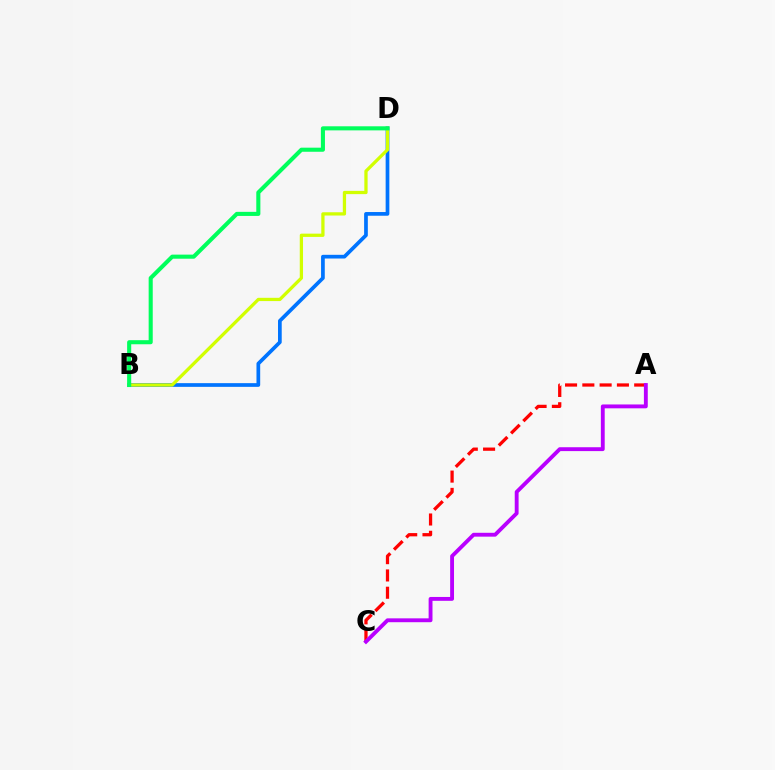{('B', 'D'): [{'color': '#0074ff', 'line_style': 'solid', 'thickness': 2.67}, {'color': '#d1ff00', 'line_style': 'solid', 'thickness': 2.35}, {'color': '#00ff5c', 'line_style': 'solid', 'thickness': 2.94}], ('A', 'C'): [{'color': '#ff0000', 'line_style': 'dashed', 'thickness': 2.35}, {'color': '#b900ff', 'line_style': 'solid', 'thickness': 2.78}]}